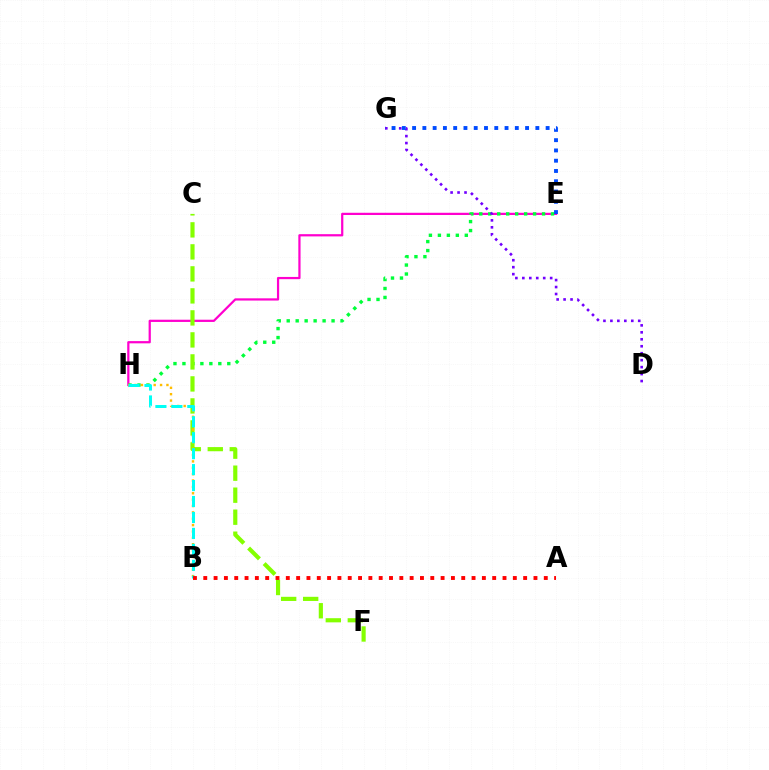{('E', 'H'): [{'color': '#ff00cf', 'line_style': 'solid', 'thickness': 1.61}, {'color': '#00ff39', 'line_style': 'dotted', 'thickness': 2.44}], ('C', 'F'): [{'color': '#84ff00', 'line_style': 'dashed', 'thickness': 2.99}], ('D', 'G'): [{'color': '#7200ff', 'line_style': 'dotted', 'thickness': 1.89}], ('E', 'G'): [{'color': '#004bff', 'line_style': 'dotted', 'thickness': 2.79}], ('B', 'H'): [{'color': '#ffbd00', 'line_style': 'dotted', 'thickness': 1.73}, {'color': '#00fff6', 'line_style': 'dashed', 'thickness': 2.17}], ('A', 'B'): [{'color': '#ff0000', 'line_style': 'dotted', 'thickness': 2.8}]}